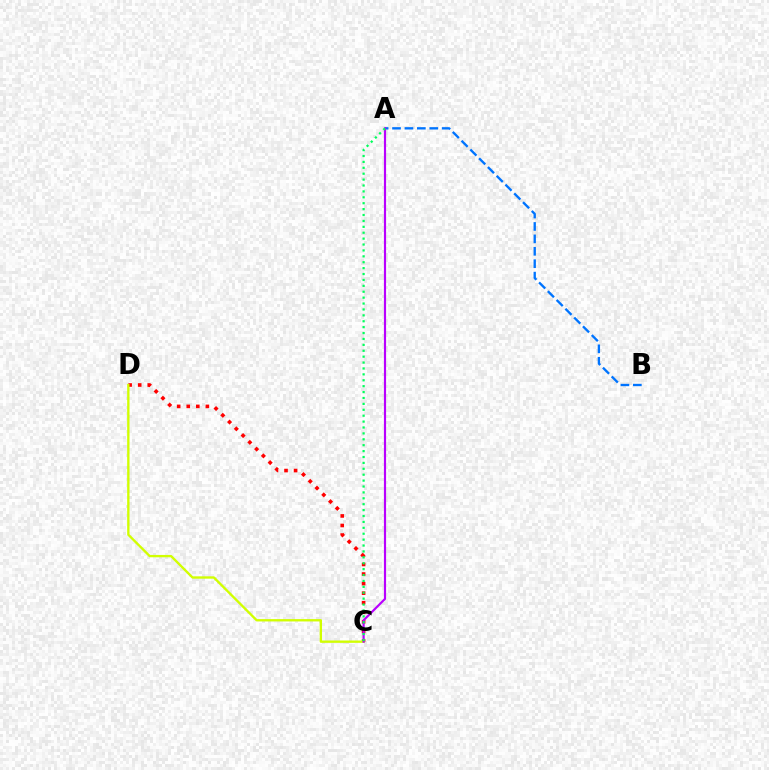{('A', 'B'): [{'color': '#0074ff', 'line_style': 'dashed', 'thickness': 1.69}], ('C', 'D'): [{'color': '#ff0000', 'line_style': 'dotted', 'thickness': 2.6}, {'color': '#d1ff00', 'line_style': 'solid', 'thickness': 1.69}], ('A', 'C'): [{'color': '#b900ff', 'line_style': 'solid', 'thickness': 1.56}, {'color': '#00ff5c', 'line_style': 'dotted', 'thickness': 1.6}]}